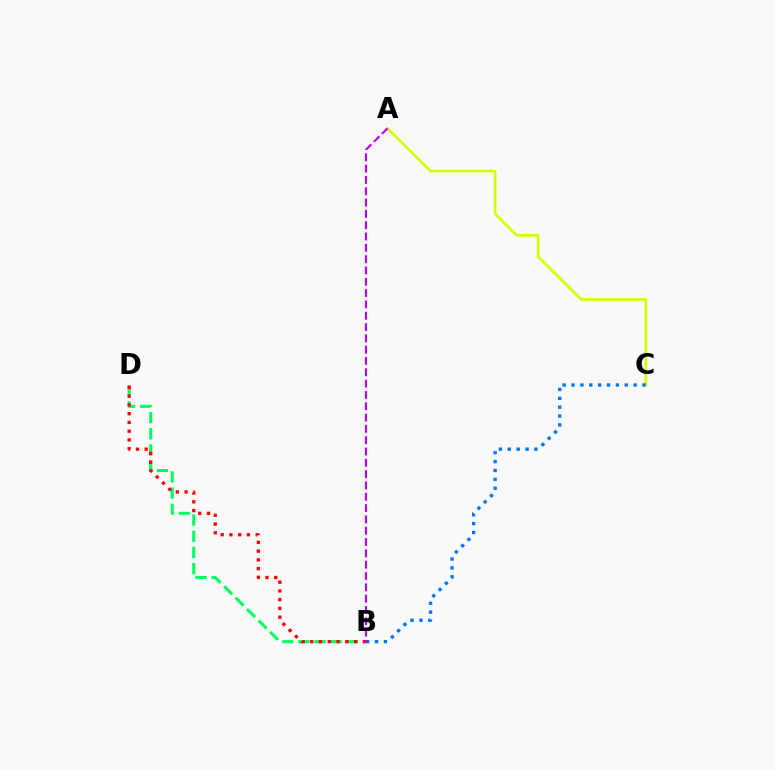{('B', 'D'): [{'color': '#00ff5c', 'line_style': 'dashed', 'thickness': 2.2}, {'color': '#ff0000', 'line_style': 'dotted', 'thickness': 2.38}], ('A', 'C'): [{'color': '#d1ff00', 'line_style': 'solid', 'thickness': 1.9}], ('B', 'C'): [{'color': '#0074ff', 'line_style': 'dotted', 'thickness': 2.41}], ('A', 'B'): [{'color': '#b900ff', 'line_style': 'dashed', 'thickness': 1.54}]}